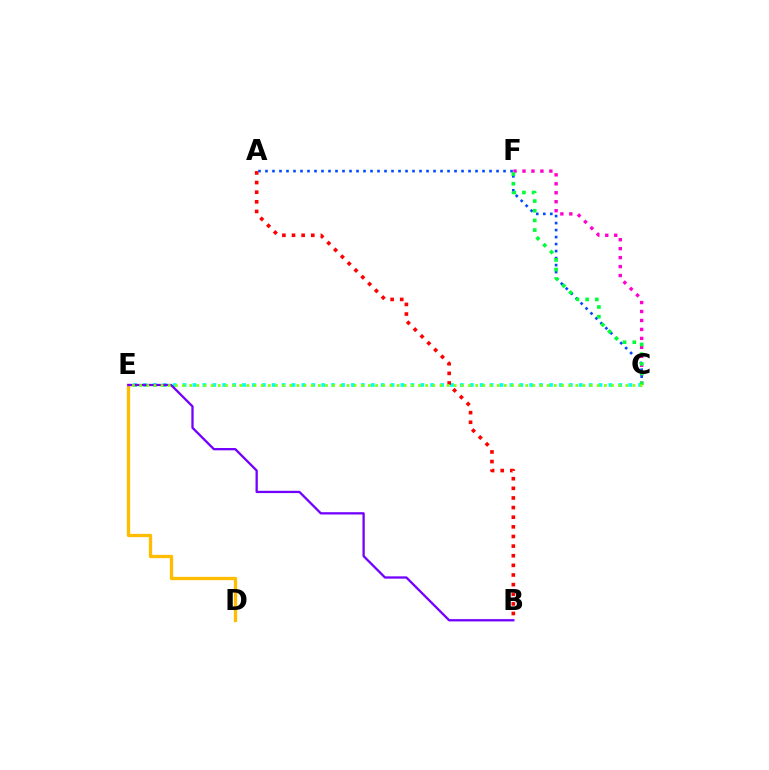{('C', 'E'): [{'color': '#00fff6', 'line_style': 'dotted', 'thickness': 2.69}, {'color': '#84ff00', 'line_style': 'dotted', 'thickness': 1.94}], ('C', 'F'): [{'color': '#ff00cf', 'line_style': 'dotted', 'thickness': 2.43}, {'color': '#00ff39', 'line_style': 'dotted', 'thickness': 2.63}], ('A', 'C'): [{'color': '#004bff', 'line_style': 'dotted', 'thickness': 1.9}], ('D', 'E'): [{'color': '#ffbd00', 'line_style': 'solid', 'thickness': 2.39}], ('A', 'B'): [{'color': '#ff0000', 'line_style': 'dotted', 'thickness': 2.62}], ('B', 'E'): [{'color': '#7200ff', 'line_style': 'solid', 'thickness': 1.65}]}